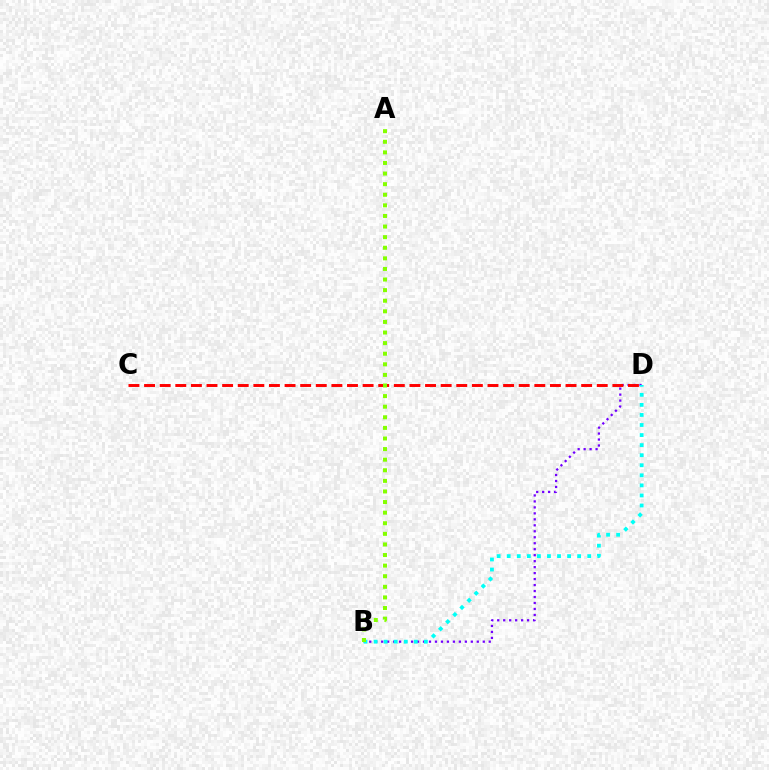{('B', 'D'): [{'color': '#7200ff', 'line_style': 'dotted', 'thickness': 1.62}, {'color': '#00fff6', 'line_style': 'dotted', 'thickness': 2.73}], ('C', 'D'): [{'color': '#ff0000', 'line_style': 'dashed', 'thickness': 2.12}], ('A', 'B'): [{'color': '#84ff00', 'line_style': 'dotted', 'thickness': 2.88}]}